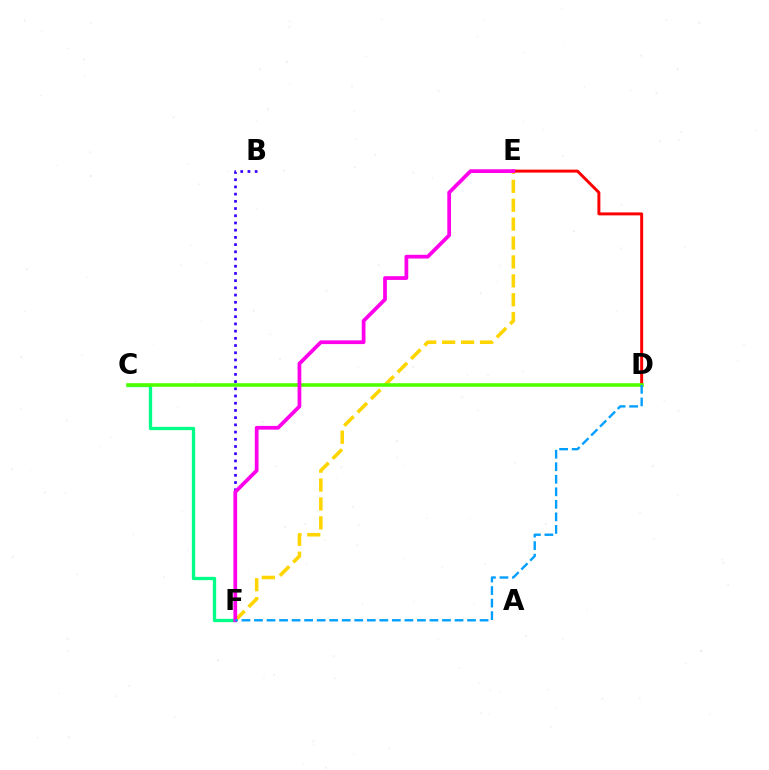{('C', 'F'): [{'color': '#00ff86', 'line_style': 'solid', 'thickness': 2.38}], ('D', 'E'): [{'color': '#ff0000', 'line_style': 'solid', 'thickness': 2.13}], ('E', 'F'): [{'color': '#ffd500', 'line_style': 'dashed', 'thickness': 2.57}, {'color': '#ff00ed', 'line_style': 'solid', 'thickness': 2.69}], ('B', 'F'): [{'color': '#3700ff', 'line_style': 'dotted', 'thickness': 1.96}], ('C', 'D'): [{'color': '#4fff00', 'line_style': 'solid', 'thickness': 2.59}], ('D', 'F'): [{'color': '#009eff', 'line_style': 'dashed', 'thickness': 1.7}]}